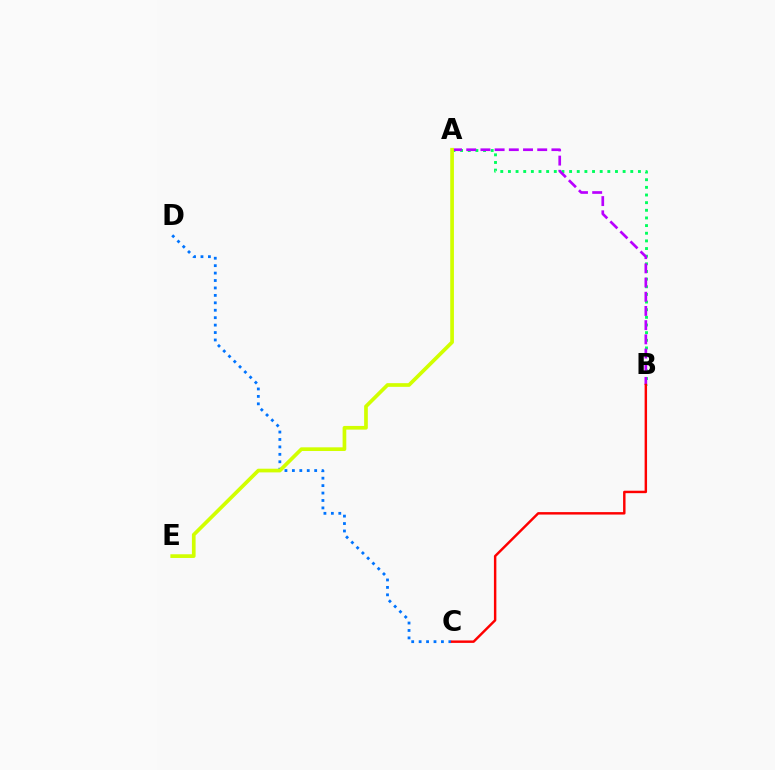{('C', 'D'): [{'color': '#0074ff', 'line_style': 'dotted', 'thickness': 2.02}], ('A', 'B'): [{'color': '#00ff5c', 'line_style': 'dotted', 'thickness': 2.08}, {'color': '#b900ff', 'line_style': 'dashed', 'thickness': 1.93}], ('A', 'E'): [{'color': '#d1ff00', 'line_style': 'solid', 'thickness': 2.66}], ('B', 'C'): [{'color': '#ff0000', 'line_style': 'solid', 'thickness': 1.76}]}